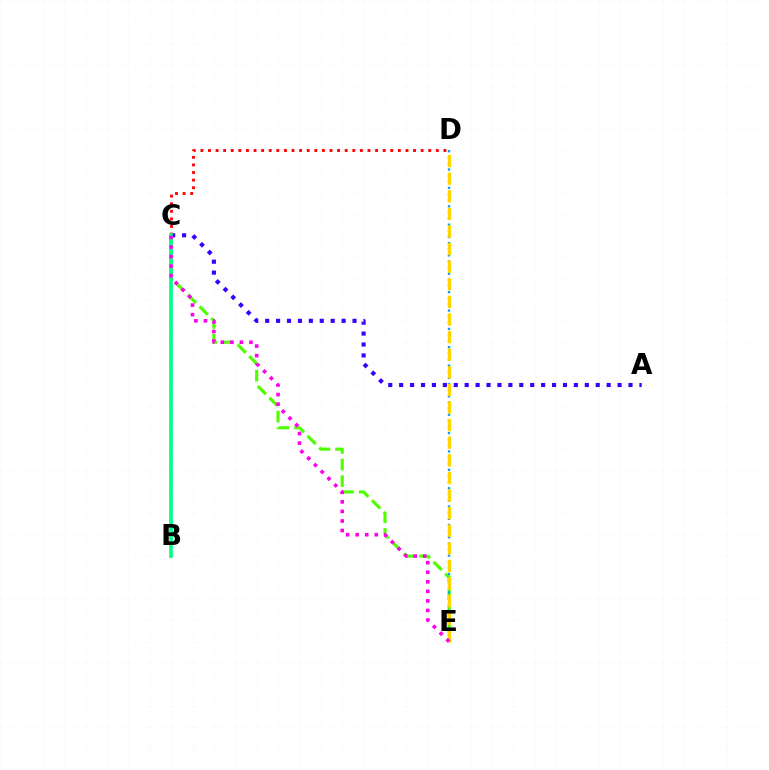{('C', 'E'): [{'color': '#4fff00', 'line_style': 'dashed', 'thickness': 2.25}, {'color': '#ff00ed', 'line_style': 'dotted', 'thickness': 2.6}], ('D', 'E'): [{'color': '#009eff', 'line_style': 'dotted', 'thickness': 1.67}, {'color': '#ffd500', 'line_style': 'dashed', 'thickness': 2.39}], ('C', 'D'): [{'color': '#ff0000', 'line_style': 'dotted', 'thickness': 2.06}], ('A', 'C'): [{'color': '#3700ff', 'line_style': 'dotted', 'thickness': 2.97}], ('B', 'C'): [{'color': '#00ff86', 'line_style': 'solid', 'thickness': 2.64}]}